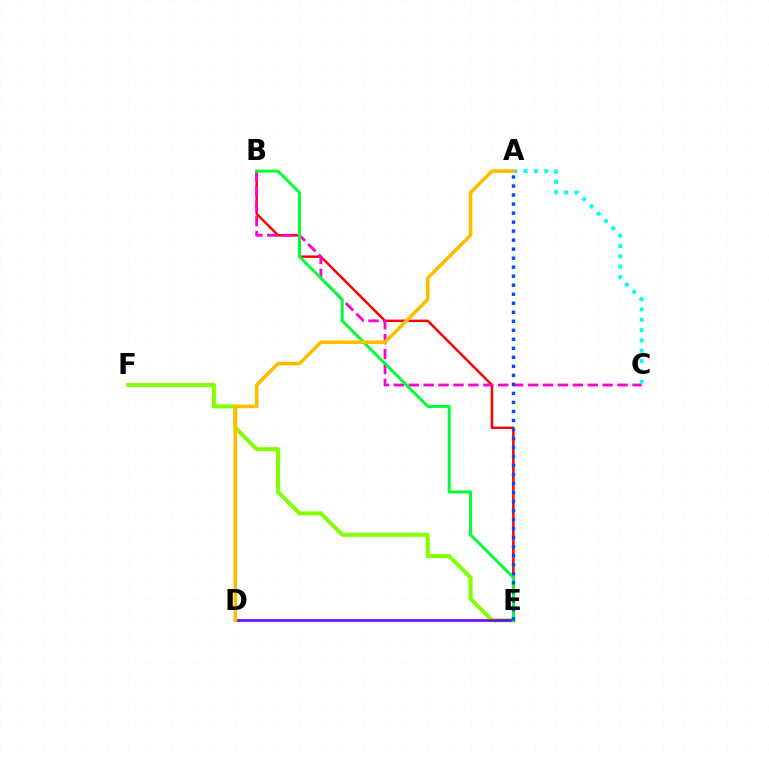{('A', 'C'): [{'color': '#00fff6', 'line_style': 'dotted', 'thickness': 2.8}], ('E', 'F'): [{'color': '#84ff00', 'line_style': 'solid', 'thickness': 2.91}], ('B', 'E'): [{'color': '#ff0000', 'line_style': 'solid', 'thickness': 1.8}, {'color': '#00ff39', 'line_style': 'solid', 'thickness': 2.15}], ('B', 'C'): [{'color': '#ff00cf', 'line_style': 'dashed', 'thickness': 2.03}], ('D', 'E'): [{'color': '#7200ff', 'line_style': 'solid', 'thickness': 1.9}], ('A', 'D'): [{'color': '#ffbd00', 'line_style': 'solid', 'thickness': 2.56}], ('A', 'E'): [{'color': '#004bff', 'line_style': 'dotted', 'thickness': 2.45}]}